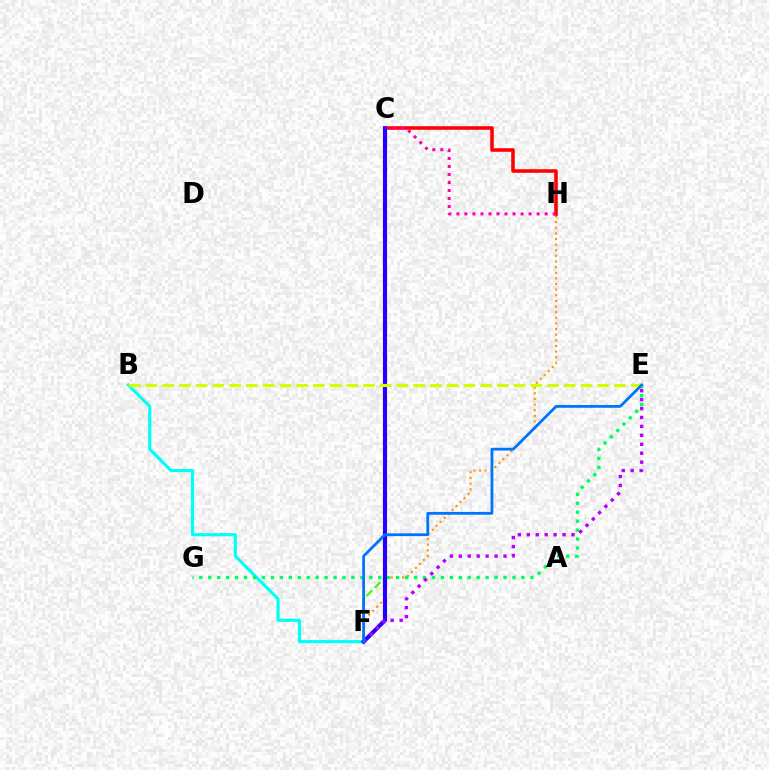{('F', 'H'): [{'color': '#ff9400', 'line_style': 'dotted', 'thickness': 1.53}], ('B', 'F'): [{'color': '#00fff6', 'line_style': 'solid', 'thickness': 2.26}], ('C', 'H'): [{'color': '#ff0000', 'line_style': 'solid', 'thickness': 2.57}, {'color': '#ff00ac', 'line_style': 'dotted', 'thickness': 2.18}], ('E', 'G'): [{'color': '#00ff5c', 'line_style': 'dotted', 'thickness': 2.43}], ('C', 'F'): [{'color': '#3dff00', 'line_style': 'dashed', 'thickness': 1.59}, {'color': '#2500ff', 'line_style': 'solid', 'thickness': 2.95}], ('E', 'F'): [{'color': '#b900ff', 'line_style': 'dotted', 'thickness': 2.43}, {'color': '#0074ff', 'line_style': 'solid', 'thickness': 2.0}], ('B', 'E'): [{'color': '#d1ff00', 'line_style': 'dashed', 'thickness': 2.27}]}